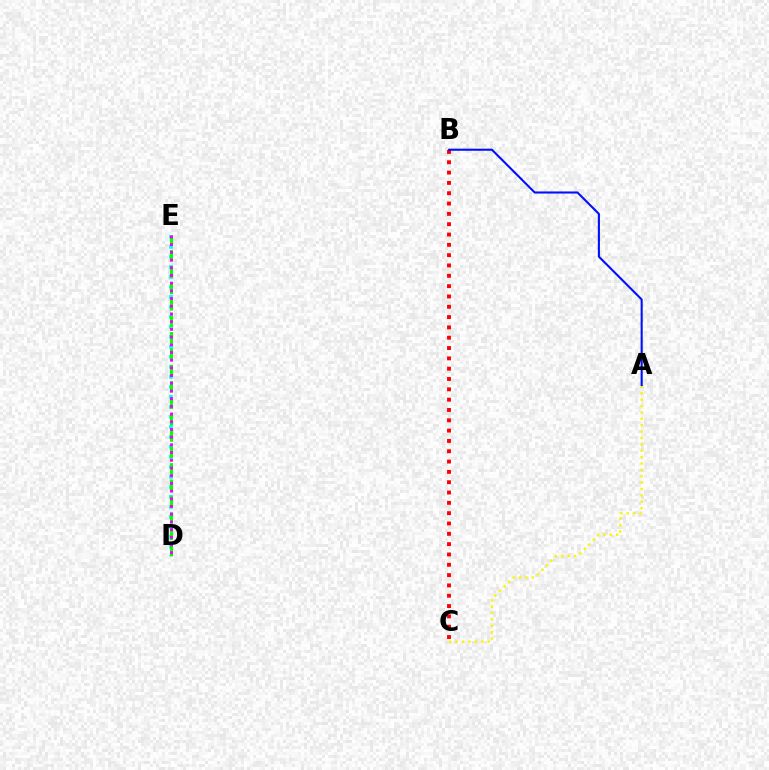{('D', 'E'): [{'color': '#00fff6', 'line_style': 'dotted', 'thickness': 2.72}, {'color': '#08ff00', 'line_style': 'dashed', 'thickness': 2.23}, {'color': '#ee00ff', 'line_style': 'dotted', 'thickness': 2.09}], ('B', 'C'): [{'color': '#ff0000', 'line_style': 'dotted', 'thickness': 2.8}], ('A', 'C'): [{'color': '#fcf500', 'line_style': 'dotted', 'thickness': 1.73}], ('A', 'B'): [{'color': '#0010ff', 'line_style': 'solid', 'thickness': 1.51}]}